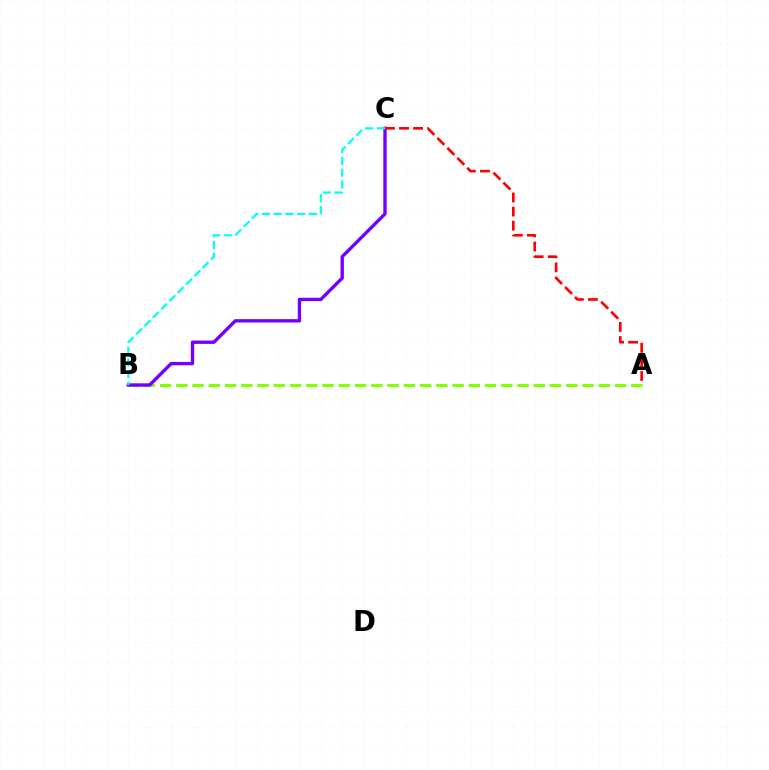{('A', 'B'): [{'color': '#84ff00', 'line_style': 'dashed', 'thickness': 2.21}], ('B', 'C'): [{'color': '#7200ff', 'line_style': 'solid', 'thickness': 2.41}, {'color': '#00fff6', 'line_style': 'dashed', 'thickness': 1.6}], ('A', 'C'): [{'color': '#ff0000', 'line_style': 'dashed', 'thickness': 1.91}]}